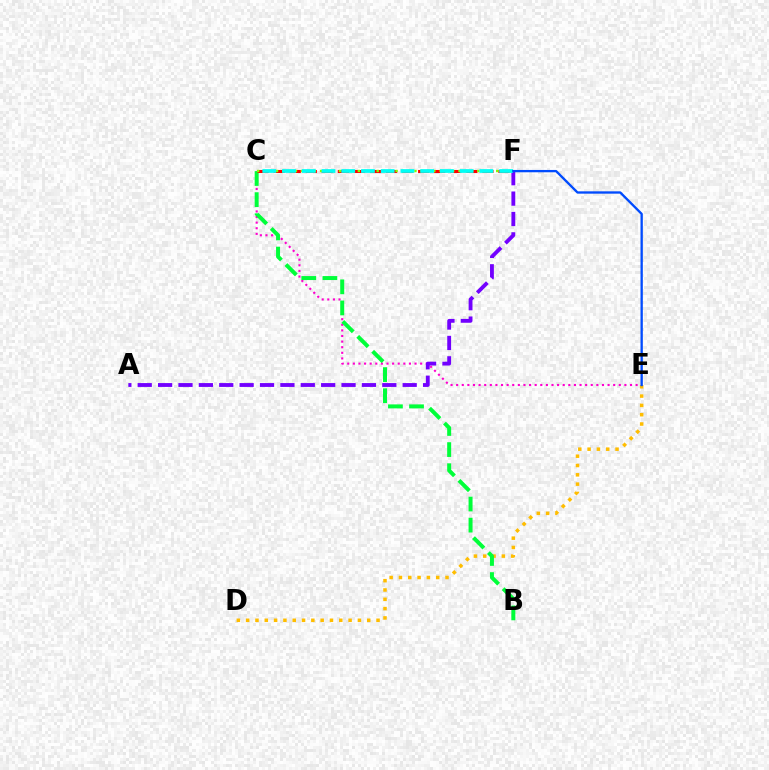{('D', 'E'): [{'color': '#ffbd00', 'line_style': 'dotted', 'thickness': 2.53}], ('C', 'E'): [{'color': '#ff00cf', 'line_style': 'dotted', 'thickness': 1.52}], ('B', 'C'): [{'color': '#00ff39', 'line_style': 'dashed', 'thickness': 2.87}], ('C', 'F'): [{'color': '#ff0000', 'line_style': 'dashed', 'thickness': 2.18}, {'color': '#84ff00', 'line_style': 'dotted', 'thickness': 1.71}, {'color': '#00fff6', 'line_style': 'dashed', 'thickness': 2.68}], ('A', 'F'): [{'color': '#7200ff', 'line_style': 'dashed', 'thickness': 2.77}], ('E', 'F'): [{'color': '#004bff', 'line_style': 'solid', 'thickness': 1.68}]}